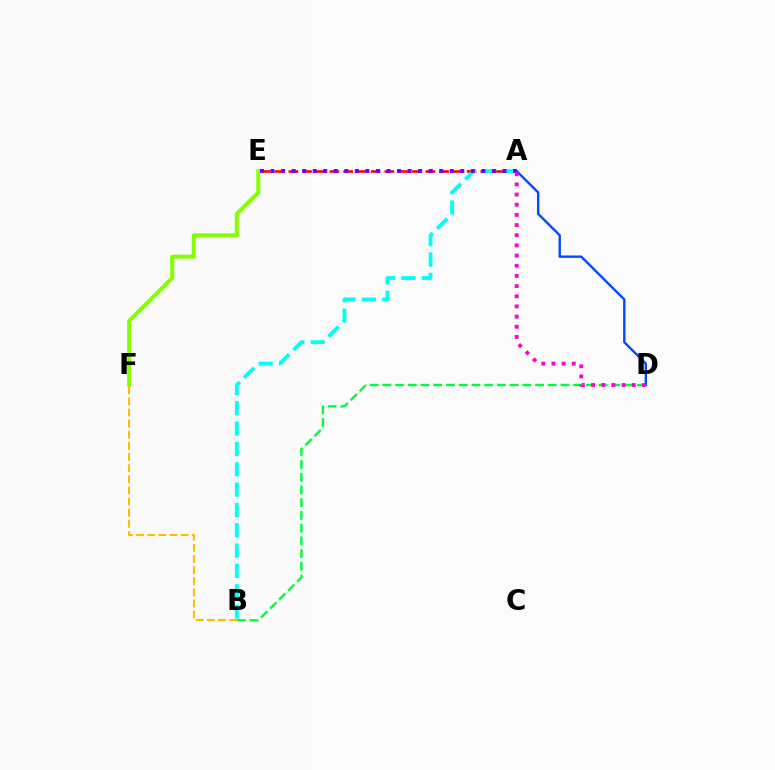{('A', 'E'): [{'color': '#ff0000', 'line_style': 'dashed', 'thickness': 1.86}, {'color': '#7200ff', 'line_style': 'dotted', 'thickness': 2.86}], ('E', 'F'): [{'color': '#84ff00', 'line_style': 'solid', 'thickness': 2.9}], ('B', 'D'): [{'color': '#00ff39', 'line_style': 'dashed', 'thickness': 1.73}], ('A', 'B'): [{'color': '#00fff6', 'line_style': 'dashed', 'thickness': 2.76}], ('A', 'D'): [{'color': '#004bff', 'line_style': 'solid', 'thickness': 1.71}, {'color': '#ff00cf', 'line_style': 'dotted', 'thickness': 2.76}], ('B', 'F'): [{'color': '#ffbd00', 'line_style': 'dashed', 'thickness': 1.51}]}